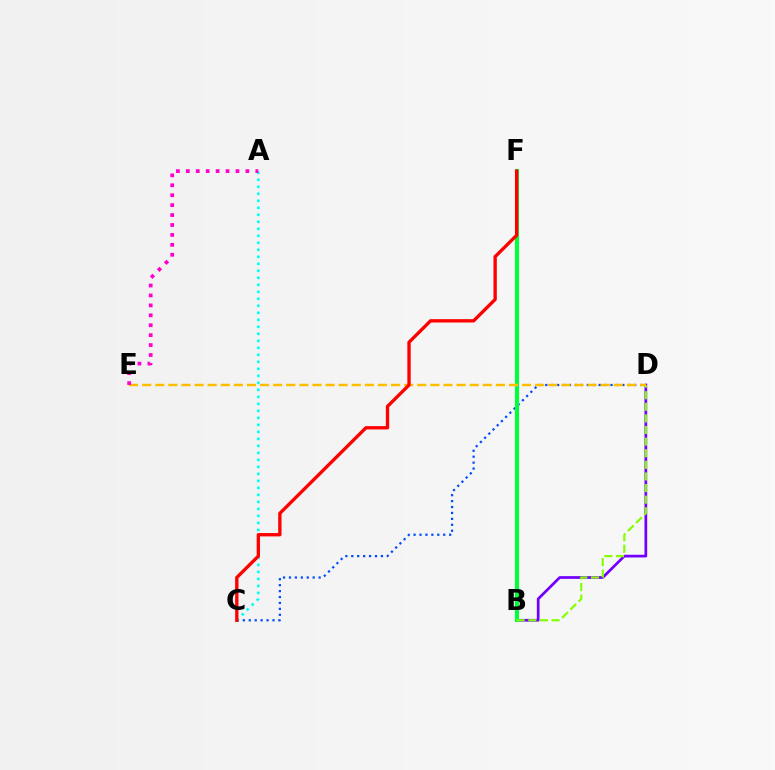{('B', 'D'): [{'color': '#7200ff', 'line_style': 'solid', 'thickness': 1.96}, {'color': '#84ff00', 'line_style': 'dashed', 'thickness': 1.58}], ('C', 'D'): [{'color': '#004bff', 'line_style': 'dotted', 'thickness': 1.61}], ('B', 'F'): [{'color': '#00ff39', 'line_style': 'solid', 'thickness': 2.95}], ('D', 'E'): [{'color': '#ffbd00', 'line_style': 'dashed', 'thickness': 1.78}], ('A', 'C'): [{'color': '#00fff6', 'line_style': 'dotted', 'thickness': 1.9}], ('A', 'E'): [{'color': '#ff00cf', 'line_style': 'dotted', 'thickness': 2.7}], ('C', 'F'): [{'color': '#ff0000', 'line_style': 'solid', 'thickness': 2.4}]}